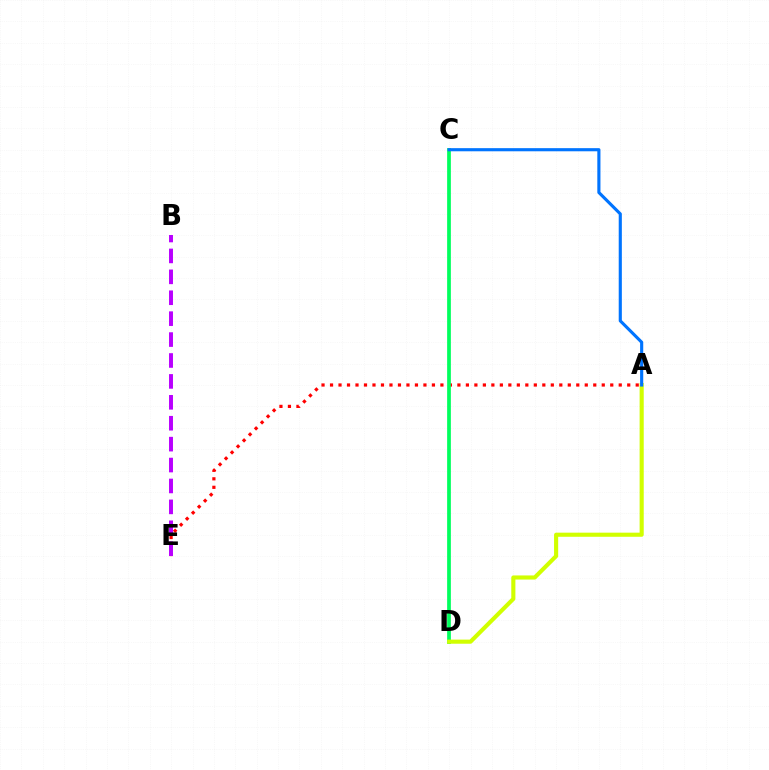{('A', 'E'): [{'color': '#ff0000', 'line_style': 'dotted', 'thickness': 2.31}], ('B', 'E'): [{'color': '#b900ff', 'line_style': 'dashed', 'thickness': 2.84}], ('C', 'D'): [{'color': '#00ff5c', 'line_style': 'solid', 'thickness': 2.69}], ('A', 'D'): [{'color': '#d1ff00', 'line_style': 'solid', 'thickness': 2.97}], ('A', 'C'): [{'color': '#0074ff', 'line_style': 'solid', 'thickness': 2.25}]}